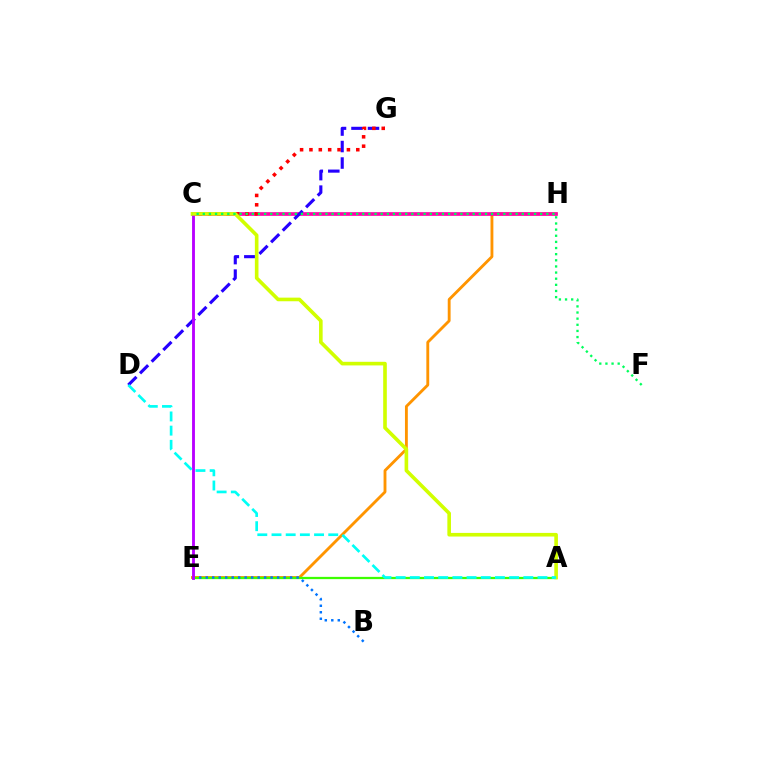{('E', 'H'): [{'color': '#ff9400', 'line_style': 'solid', 'thickness': 2.06}], ('A', 'E'): [{'color': '#3dff00', 'line_style': 'solid', 'thickness': 1.62}], ('C', 'H'): [{'color': '#ff00ac', 'line_style': 'solid', 'thickness': 2.65}], ('D', 'G'): [{'color': '#2500ff', 'line_style': 'dashed', 'thickness': 2.24}], ('C', 'G'): [{'color': '#ff0000', 'line_style': 'dotted', 'thickness': 2.55}], ('B', 'E'): [{'color': '#0074ff', 'line_style': 'dotted', 'thickness': 1.76}], ('C', 'E'): [{'color': '#b900ff', 'line_style': 'solid', 'thickness': 2.06}], ('A', 'C'): [{'color': '#d1ff00', 'line_style': 'solid', 'thickness': 2.61}], ('A', 'D'): [{'color': '#00fff6', 'line_style': 'dashed', 'thickness': 1.93}], ('C', 'F'): [{'color': '#00ff5c', 'line_style': 'dotted', 'thickness': 1.67}]}